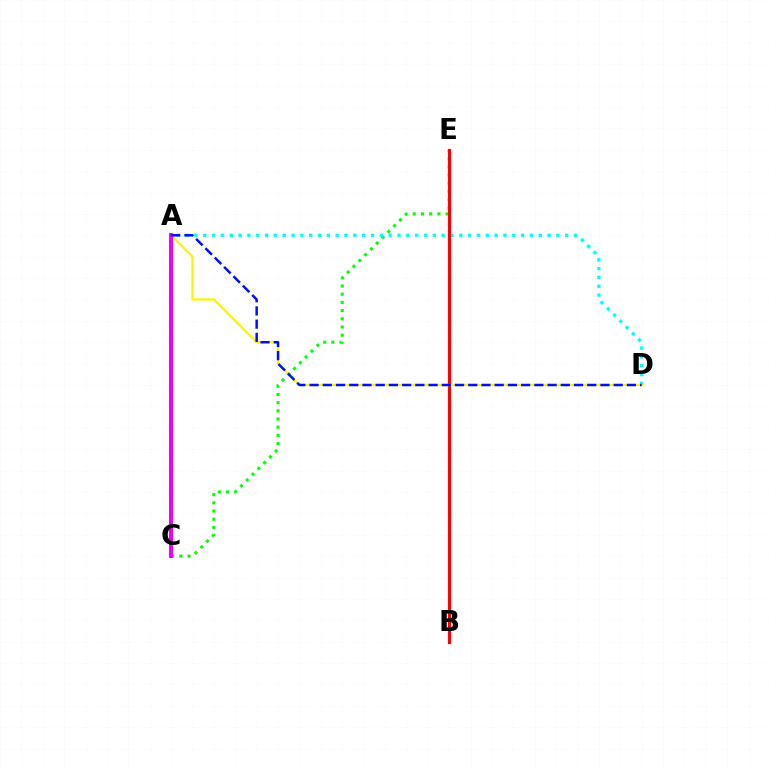{('C', 'E'): [{'color': '#08ff00', 'line_style': 'dotted', 'thickness': 2.23}], ('A', 'D'): [{'color': '#00fff6', 'line_style': 'dotted', 'thickness': 2.4}, {'color': '#fcf500', 'line_style': 'solid', 'thickness': 1.63}, {'color': '#0010ff', 'line_style': 'dashed', 'thickness': 1.8}], ('B', 'E'): [{'color': '#ff0000', 'line_style': 'solid', 'thickness': 2.28}], ('A', 'C'): [{'color': '#ee00ff', 'line_style': 'solid', 'thickness': 2.91}]}